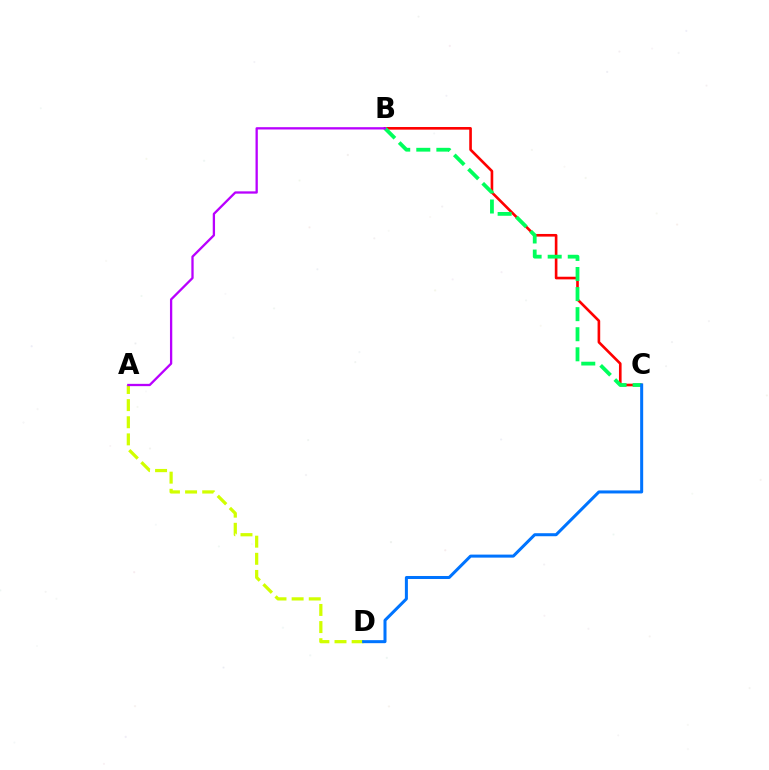{('A', 'D'): [{'color': '#d1ff00', 'line_style': 'dashed', 'thickness': 2.33}], ('B', 'C'): [{'color': '#ff0000', 'line_style': 'solid', 'thickness': 1.9}, {'color': '#00ff5c', 'line_style': 'dashed', 'thickness': 2.73}], ('C', 'D'): [{'color': '#0074ff', 'line_style': 'solid', 'thickness': 2.17}], ('A', 'B'): [{'color': '#b900ff', 'line_style': 'solid', 'thickness': 1.66}]}